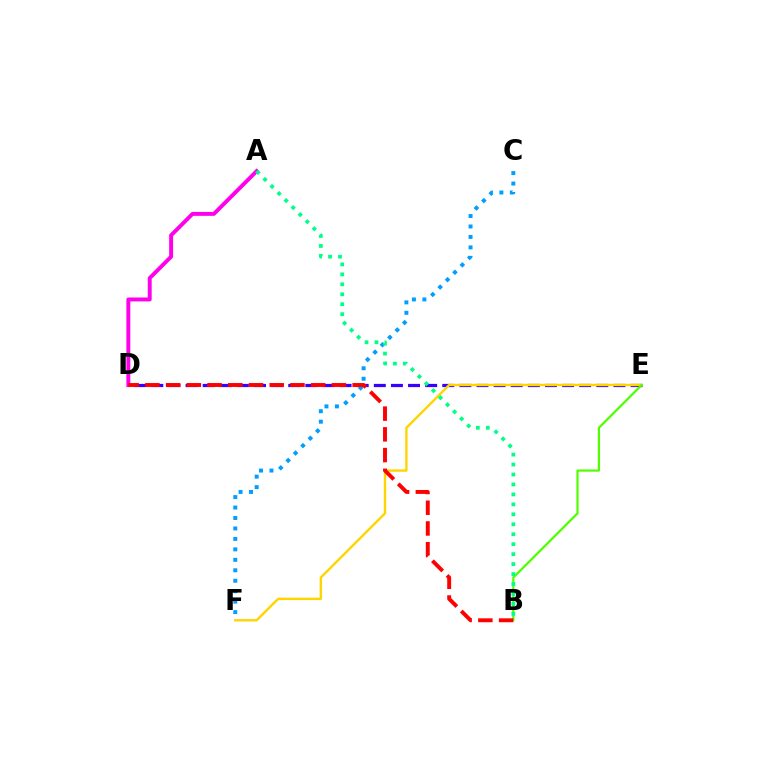{('D', 'E'): [{'color': '#3700ff', 'line_style': 'dashed', 'thickness': 2.32}], ('A', 'D'): [{'color': '#ff00ed', 'line_style': 'solid', 'thickness': 2.82}], ('E', 'F'): [{'color': '#ffd500', 'line_style': 'solid', 'thickness': 1.72}], ('C', 'F'): [{'color': '#009eff', 'line_style': 'dotted', 'thickness': 2.84}], ('B', 'E'): [{'color': '#4fff00', 'line_style': 'solid', 'thickness': 1.6}], ('B', 'D'): [{'color': '#ff0000', 'line_style': 'dashed', 'thickness': 2.82}], ('A', 'B'): [{'color': '#00ff86', 'line_style': 'dotted', 'thickness': 2.7}]}